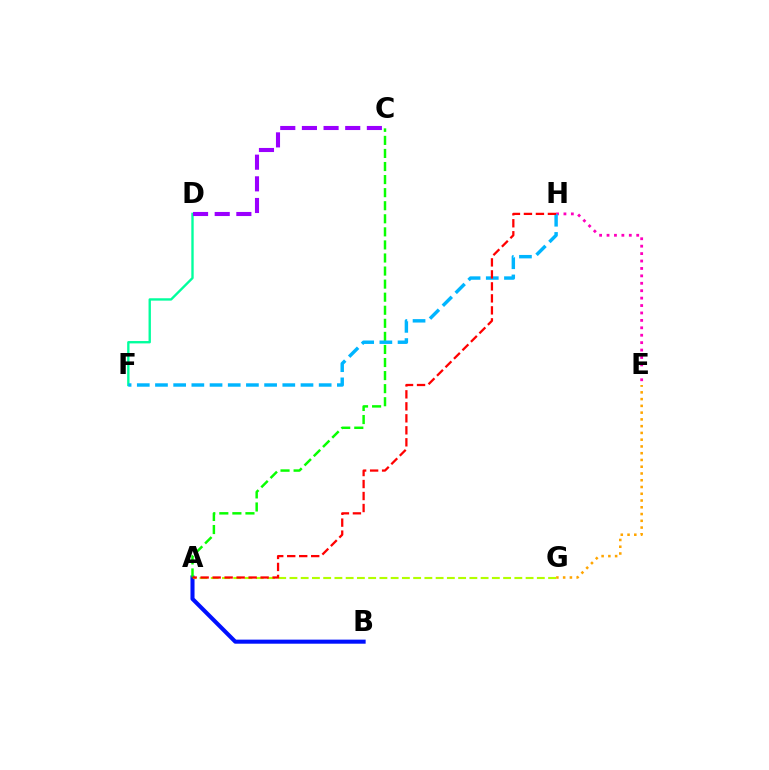{('D', 'F'): [{'color': '#00ff9d', 'line_style': 'solid', 'thickness': 1.7}], ('E', 'H'): [{'color': '#ff00bd', 'line_style': 'dotted', 'thickness': 2.02}], ('A', 'B'): [{'color': '#0010ff', 'line_style': 'solid', 'thickness': 2.93}], ('A', 'G'): [{'color': '#b3ff00', 'line_style': 'dashed', 'thickness': 1.53}], ('A', 'C'): [{'color': '#08ff00', 'line_style': 'dashed', 'thickness': 1.78}], ('F', 'H'): [{'color': '#00b5ff', 'line_style': 'dashed', 'thickness': 2.47}], ('E', 'G'): [{'color': '#ffa500', 'line_style': 'dotted', 'thickness': 1.84}], ('C', 'D'): [{'color': '#9b00ff', 'line_style': 'dashed', 'thickness': 2.94}], ('A', 'H'): [{'color': '#ff0000', 'line_style': 'dashed', 'thickness': 1.63}]}